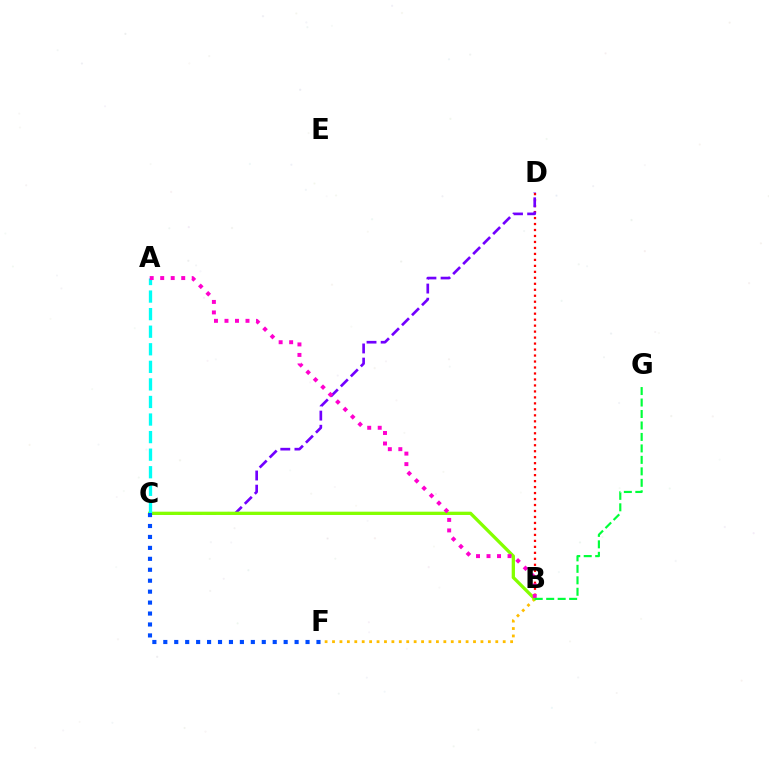{('B', 'D'): [{'color': '#ff0000', 'line_style': 'dotted', 'thickness': 1.62}], ('C', 'D'): [{'color': '#7200ff', 'line_style': 'dashed', 'thickness': 1.92}], ('B', 'F'): [{'color': '#ffbd00', 'line_style': 'dotted', 'thickness': 2.02}], ('B', 'C'): [{'color': '#84ff00', 'line_style': 'solid', 'thickness': 2.37}], ('A', 'C'): [{'color': '#00fff6', 'line_style': 'dashed', 'thickness': 2.39}], ('A', 'B'): [{'color': '#ff00cf', 'line_style': 'dotted', 'thickness': 2.85}], ('B', 'G'): [{'color': '#00ff39', 'line_style': 'dashed', 'thickness': 1.56}], ('C', 'F'): [{'color': '#004bff', 'line_style': 'dotted', 'thickness': 2.97}]}